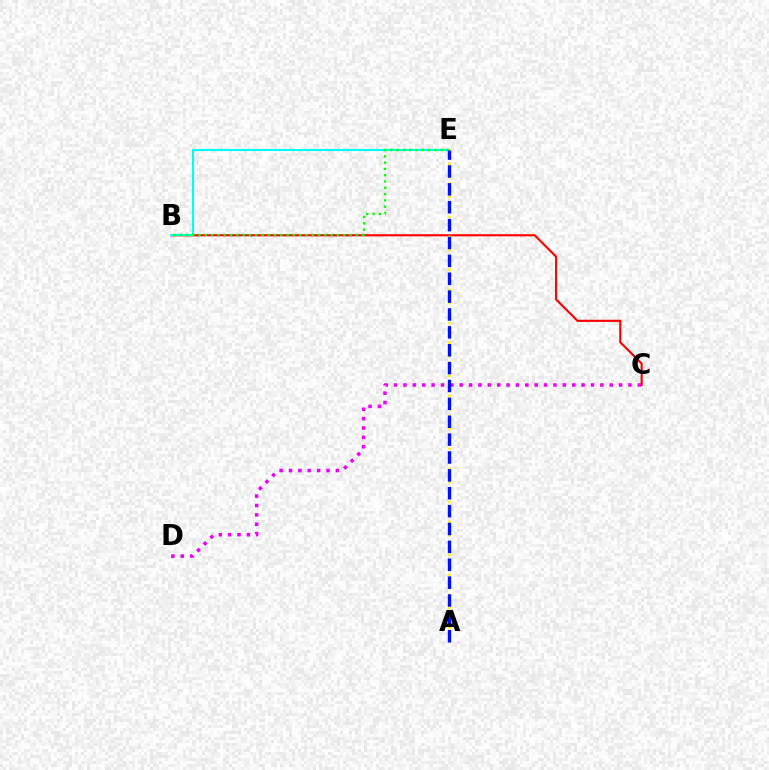{('C', 'D'): [{'color': '#ee00ff', 'line_style': 'dotted', 'thickness': 2.55}], ('B', 'C'): [{'color': '#ff0000', 'line_style': 'solid', 'thickness': 1.53}], ('B', 'E'): [{'color': '#00fff6', 'line_style': 'solid', 'thickness': 1.53}, {'color': '#08ff00', 'line_style': 'dotted', 'thickness': 1.71}], ('A', 'E'): [{'color': '#fcf500', 'line_style': 'dotted', 'thickness': 1.8}, {'color': '#0010ff', 'line_style': 'dashed', 'thickness': 2.43}]}